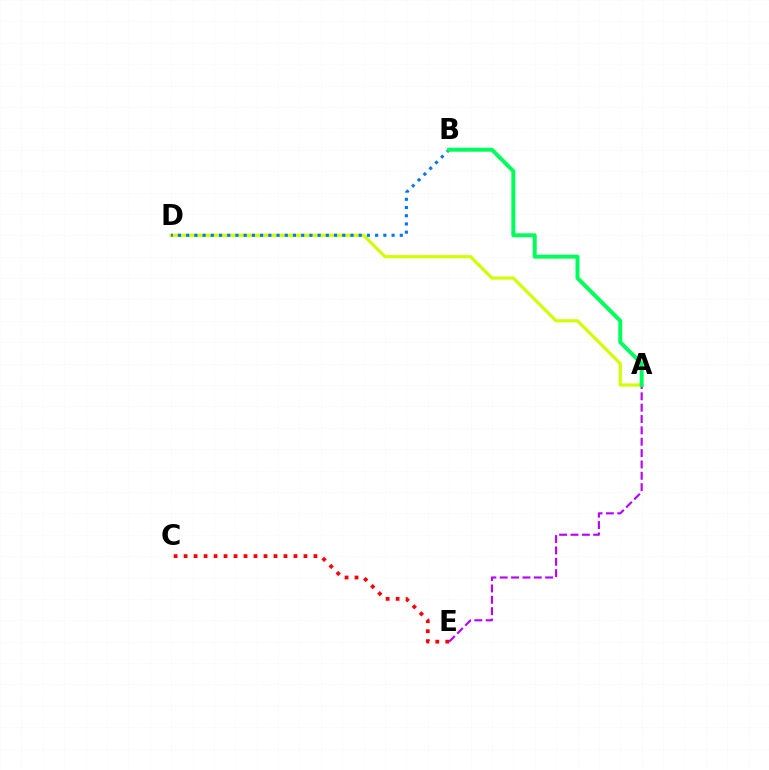{('A', 'D'): [{'color': '#d1ff00', 'line_style': 'solid', 'thickness': 2.3}], ('A', 'E'): [{'color': '#b900ff', 'line_style': 'dashed', 'thickness': 1.54}], ('B', 'D'): [{'color': '#0074ff', 'line_style': 'dotted', 'thickness': 2.23}], ('C', 'E'): [{'color': '#ff0000', 'line_style': 'dotted', 'thickness': 2.71}], ('A', 'B'): [{'color': '#00ff5c', 'line_style': 'solid', 'thickness': 2.85}]}